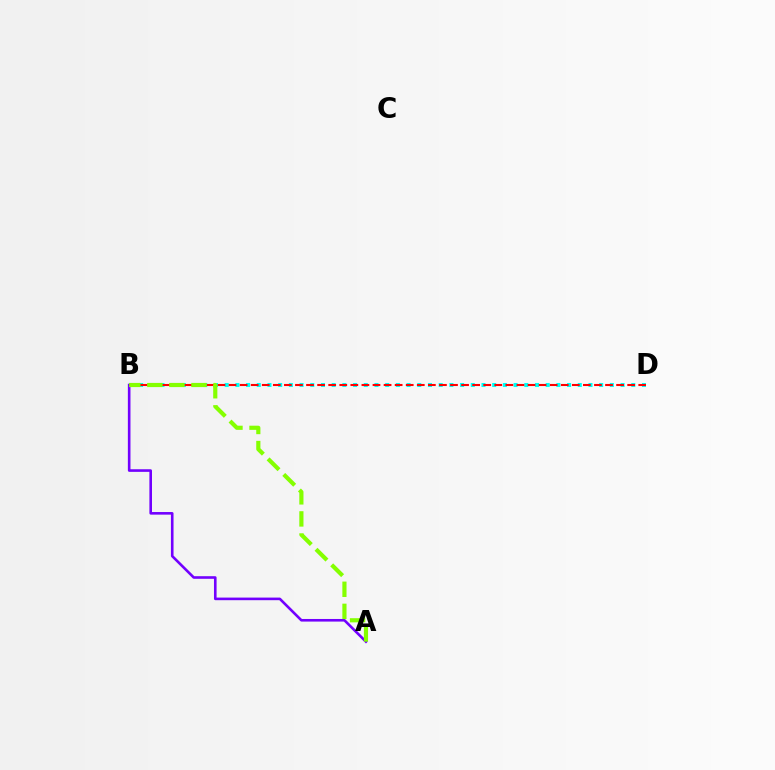{('A', 'B'): [{'color': '#7200ff', 'line_style': 'solid', 'thickness': 1.88}, {'color': '#84ff00', 'line_style': 'dashed', 'thickness': 3.0}], ('B', 'D'): [{'color': '#00fff6', 'line_style': 'dotted', 'thickness': 2.91}, {'color': '#ff0000', 'line_style': 'dashed', 'thickness': 1.5}]}